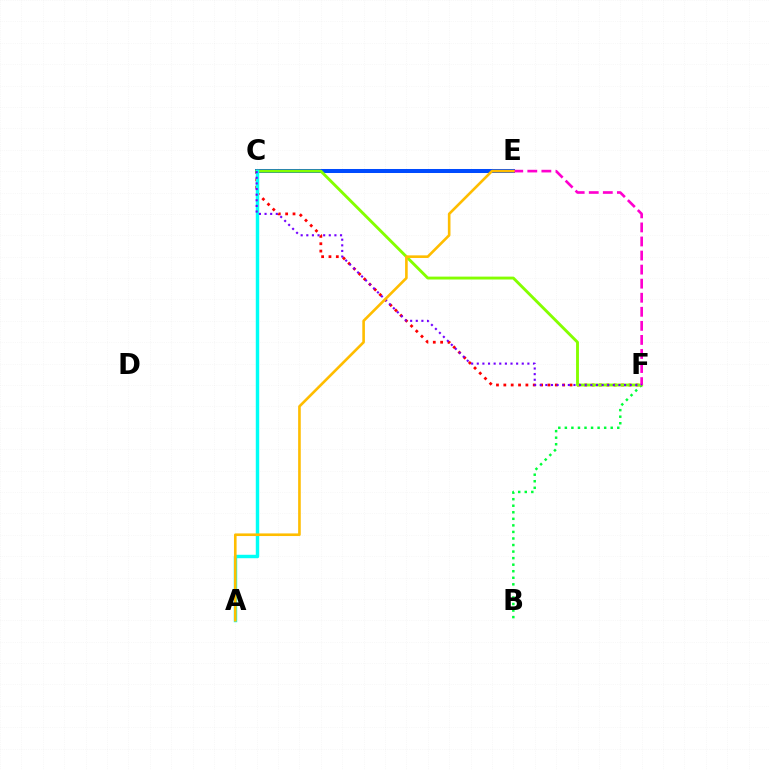{('C', 'E'): [{'color': '#004bff', 'line_style': 'solid', 'thickness': 2.89}], ('B', 'F'): [{'color': '#00ff39', 'line_style': 'dotted', 'thickness': 1.78}], ('C', 'F'): [{'color': '#ff0000', 'line_style': 'dotted', 'thickness': 2.0}, {'color': '#84ff00', 'line_style': 'solid', 'thickness': 2.07}, {'color': '#7200ff', 'line_style': 'dotted', 'thickness': 1.53}], ('E', 'F'): [{'color': '#ff00cf', 'line_style': 'dashed', 'thickness': 1.91}], ('A', 'C'): [{'color': '#00fff6', 'line_style': 'solid', 'thickness': 2.47}], ('A', 'E'): [{'color': '#ffbd00', 'line_style': 'solid', 'thickness': 1.89}]}